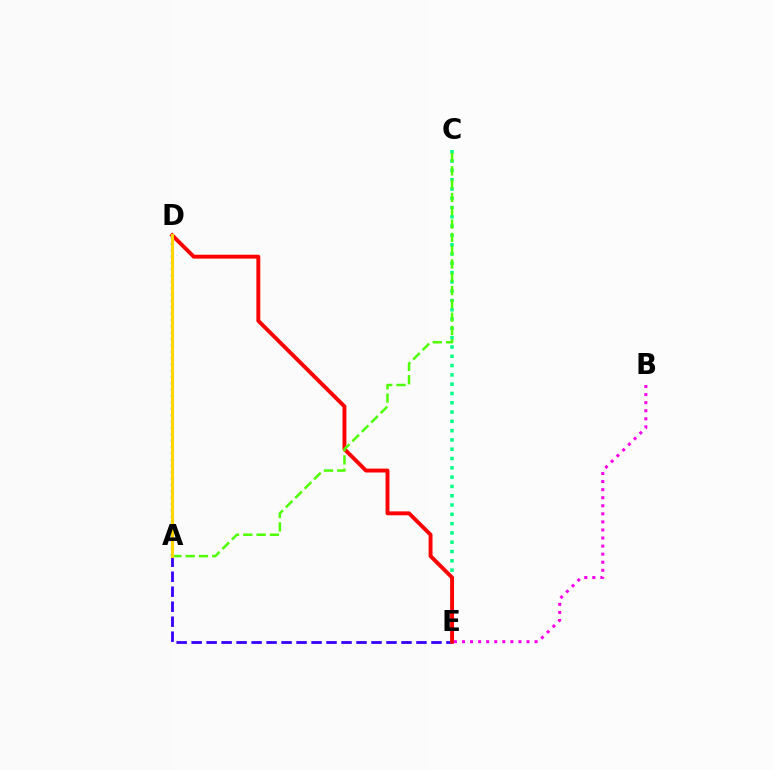{('A', 'E'): [{'color': '#3700ff', 'line_style': 'dashed', 'thickness': 2.04}], ('C', 'E'): [{'color': '#00ff86', 'line_style': 'dotted', 'thickness': 2.53}], ('D', 'E'): [{'color': '#ff0000', 'line_style': 'solid', 'thickness': 2.81}], ('A', 'C'): [{'color': '#4fff00', 'line_style': 'dashed', 'thickness': 1.81}], ('B', 'E'): [{'color': '#ff00ed', 'line_style': 'dotted', 'thickness': 2.19}], ('A', 'D'): [{'color': '#009eff', 'line_style': 'dotted', 'thickness': 1.72}, {'color': '#ffd500', 'line_style': 'solid', 'thickness': 2.24}]}